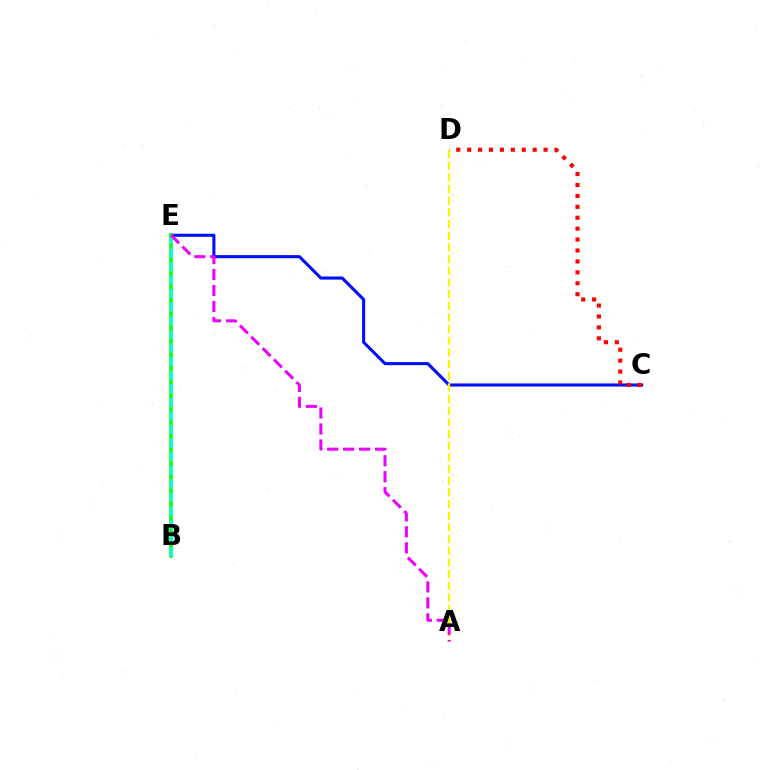{('C', 'E'): [{'color': '#0010ff', 'line_style': 'solid', 'thickness': 2.23}], ('B', 'E'): [{'color': '#08ff00', 'line_style': 'solid', 'thickness': 2.56}, {'color': '#00fff6', 'line_style': 'dashed', 'thickness': 1.84}], ('A', 'D'): [{'color': '#fcf500', 'line_style': 'dashed', 'thickness': 1.58}], ('A', 'E'): [{'color': '#ee00ff', 'line_style': 'dashed', 'thickness': 2.17}], ('C', 'D'): [{'color': '#ff0000', 'line_style': 'dotted', 'thickness': 2.97}]}